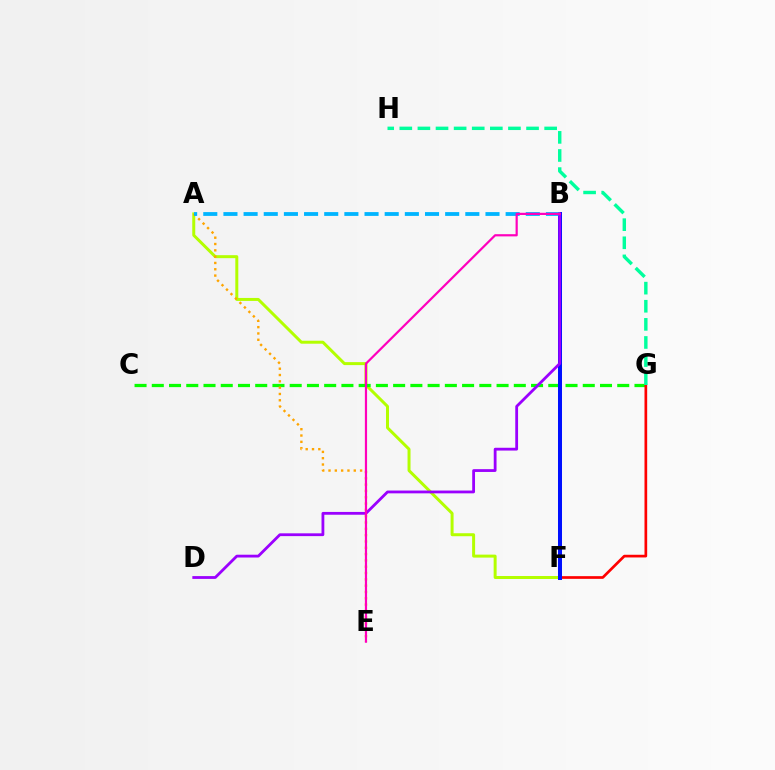{('A', 'F'): [{'color': '#b3ff00', 'line_style': 'solid', 'thickness': 2.15}], ('C', 'G'): [{'color': '#08ff00', 'line_style': 'dashed', 'thickness': 2.34}], ('F', 'G'): [{'color': '#ff0000', 'line_style': 'solid', 'thickness': 1.93}], ('A', 'E'): [{'color': '#ffa500', 'line_style': 'dotted', 'thickness': 1.72}], ('G', 'H'): [{'color': '#00ff9d', 'line_style': 'dashed', 'thickness': 2.46}], ('B', 'F'): [{'color': '#0010ff', 'line_style': 'solid', 'thickness': 2.89}], ('A', 'B'): [{'color': '#00b5ff', 'line_style': 'dashed', 'thickness': 2.74}], ('B', 'D'): [{'color': '#9b00ff', 'line_style': 'solid', 'thickness': 2.02}], ('B', 'E'): [{'color': '#ff00bd', 'line_style': 'solid', 'thickness': 1.58}]}